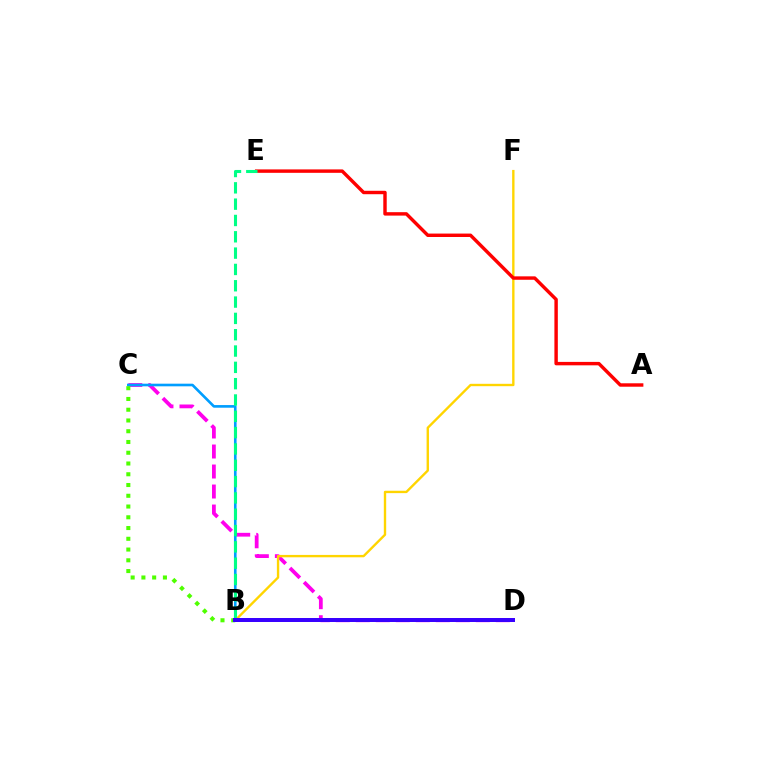{('C', 'D'): [{'color': '#ff00ed', 'line_style': 'dashed', 'thickness': 2.72}], ('B', 'C'): [{'color': '#009eff', 'line_style': 'solid', 'thickness': 1.9}, {'color': '#4fff00', 'line_style': 'dotted', 'thickness': 2.92}], ('B', 'F'): [{'color': '#ffd500', 'line_style': 'solid', 'thickness': 1.71}], ('A', 'E'): [{'color': '#ff0000', 'line_style': 'solid', 'thickness': 2.46}], ('B', 'E'): [{'color': '#00ff86', 'line_style': 'dashed', 'thickness': 2.22}], ('B', 'D'): [{'color': '#3700ff', 'line_style': 'solid', 'thickness': 2.87}]}